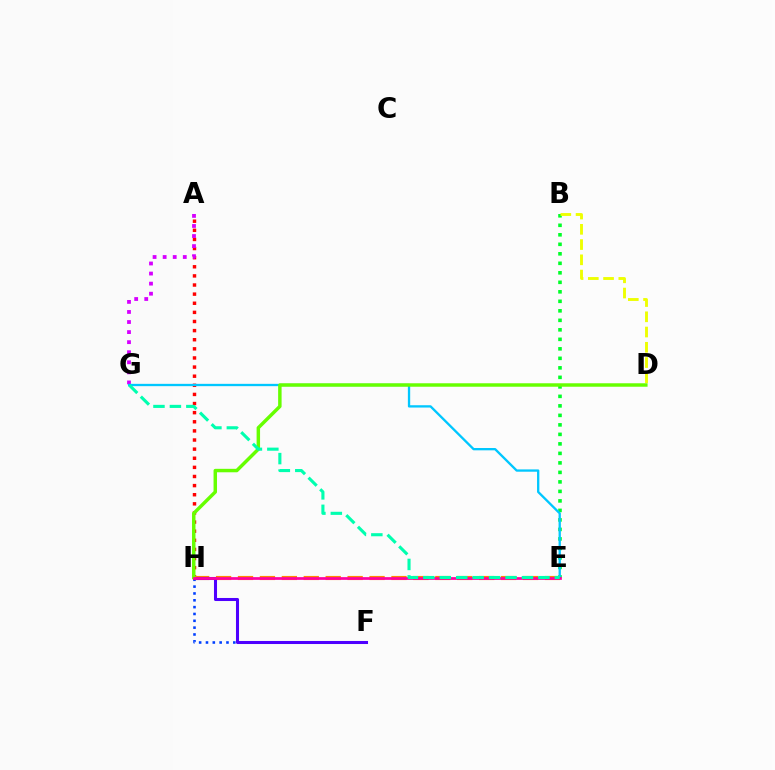{('F', 'H'): [{'color': '#003fff', 'line_style': 'dotted', 'thickness': 1.86}, {'color': '#4f00ff', 'line_style': 'solid', 'thickness': 2.19}], ('B', 'E'): [{'color': '#00ff27', 'line_style': 'dotted', 'thickness': 2.58}], ('A', 'H'): [{'color': '#ff0000', 'line_style': 'dotted', 'thickness': 2.48}], ('A', 'G'): [{'color': '#d600ff', 'line_style': 'dotted', 'thickness': 2.73}], ('E', 'H'): [{'color': '#ff8800', 'line_style': 'dashed', 'thickness': 2.98}, {'color': '#ff00a0', 'line_style': 'solid', 'thickness': 1.96}], ('E', 'G'): [{'color': '#00c7ff', 'line_style': 'solid', 'thickness': 1.67}, {'color': '#00ffaf', 'line_style': 'dashed', 'thickness': 2.23}], ('B', 'D'): [{'color': '#eeff00', 'line_style': 'dashed', 'thickness': 2.07}], ('D', 'H'): [{'color': '#66ff00', 'line_style': 'solid', 'thickness': 2.49}]}